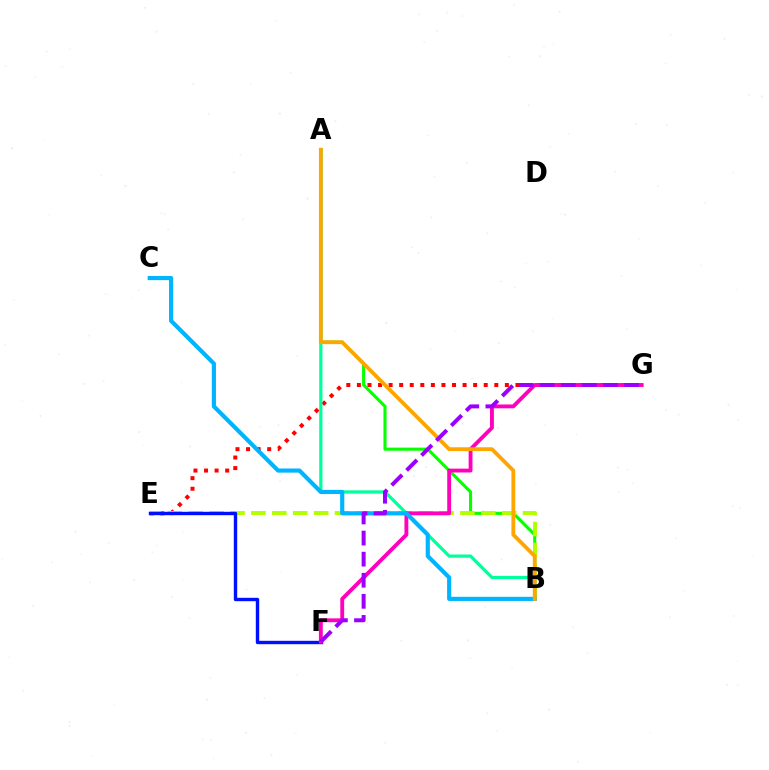{('E', 'G'): [{'color': '#ff0000', 'line_style': 'dotted', 'thickness': 2.87}], ('A', 'B'): [{'color': '#08ff00', 'line_style': 'solid', 'thickness': 2.23}, {'color': '#00ff9d', 'line_style': 'solid', 'thickness': 2.31}, {'color': '#ffa500', 'line_style': 'solid', 'thickness': 2.74}], ('B', 'E'): [{'color': '#b3ff00', 'line_style': 'dashed', 'thickness': 2.84}], ('E', 'F'): [{'color': '#0010ff', 'line_style': 'solid', 'thickness': 2.44}], ('F', 'G'): [{'color': '#ff00bd', 'line_style': 'solid', 'thickness': 2.78}, {'color': '#9b00ff', 'line_style': 'dashed', 'thickness': 2.86}], ('B', 'C'): [{'color': '#00b5ff', 'line_style': 'solid', 'thickness': 2.99}]}